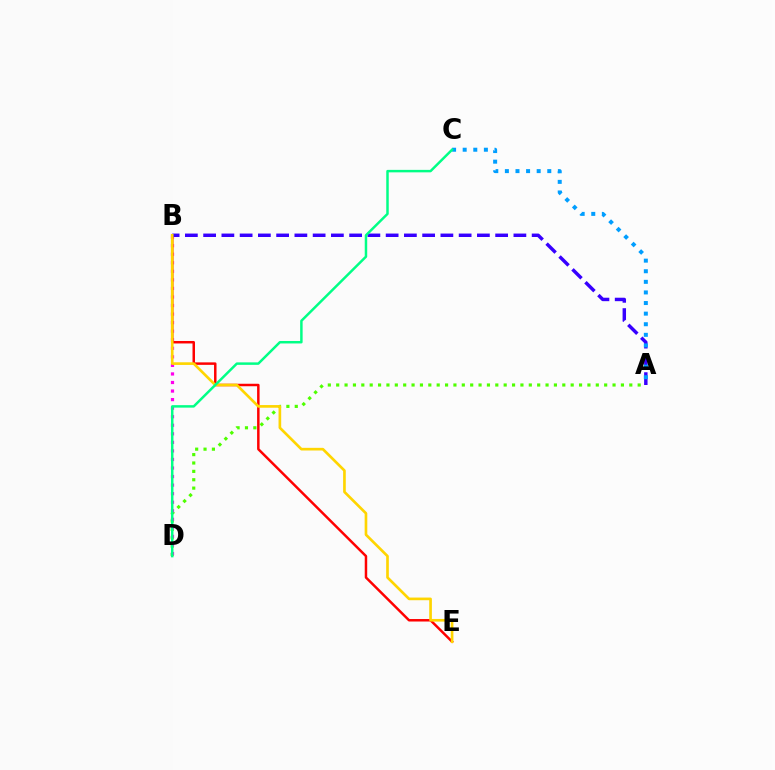{('A', 'D'): [{'color': '#4fff00', 'line_style': 'dotted', 'thickness': 2.28}], ('B', 'D'): [{'color': '#ff00ed', 'line_style': 'dotted', 'thickness': 2.32}], ('B', 'E'): [{'color': '#ff0000', 'line_style': 'solid', 'thickness': 1.79}, {'color': '#ffd500', 'line_style': 'solid', 'thickness': 1.91}], ('A', 'B'): [{'color': '#3700ff', 'line_style': 'dashed', 'thickness': 2.48}], ('A', 'C'): [{'color': '#009eff', 'line_style': 'dotted', 'thickness': 2.88}], ('C', 'D'): [{'color': '#00ff86', 'line_style': 'solid', 'thickness': 1.78}]}